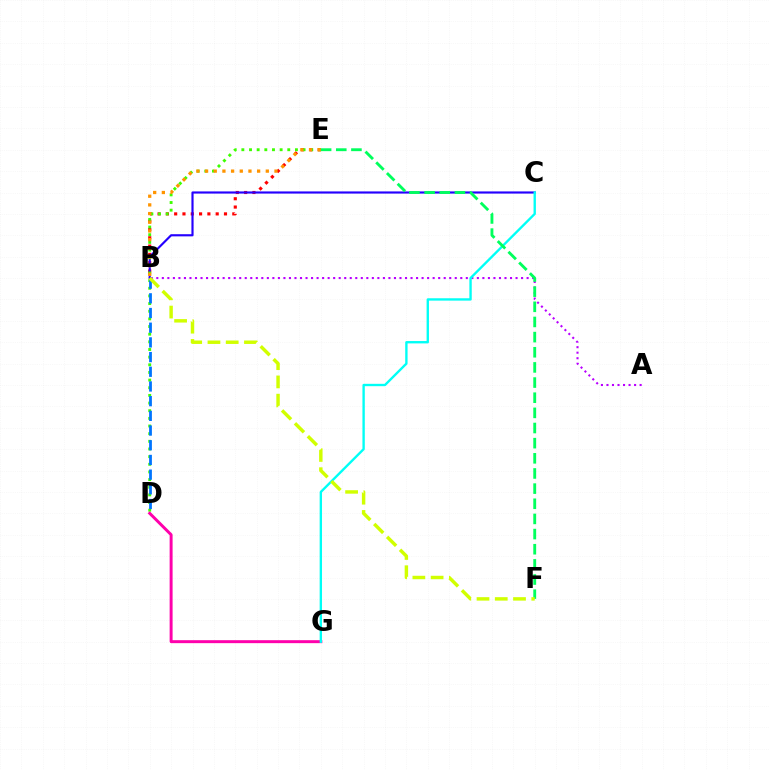{('B', 'E'): [{'color': '#ff0000', 'line_style': 'dotted', 'thickness': 2.26}, {'color': '#ff9400', 'line_style': 'dotted', 'thickness': 2.36}], ('B', 'C'): [{'color': '#2500ff', 'line_style': 'solid', 'thickness': 1.55}], ('D', 'E'): [{'color': '#3dff00', 'line_style': 'dotted', 'thickness': 2.08}], ('A', 'B'): [{'color': '#b900ff', 'line_style': 'dotted', 'thickness': 1.5}], ('D', 'G'): [{'color': '#ff00ac', 'line_style': 'solid', 'thickness': 2.14}], ('B', 'D'): [{'color': '#0074ff', 'line_style': 'dashed', 'thickness': 2.0}], ('C', 'G'): [{'color': '#00fff6', 'line_style': 'solid', 'thickness': 1.7}], ('E', 'F'): [{'color': '#00ff5c', 'line_style': 'dashed', 'thickness': 2.06}], ('B', 'F'): [{'color': '#d1ff00', 'line_style': 'dashed', 'thickness': 2.48}]}